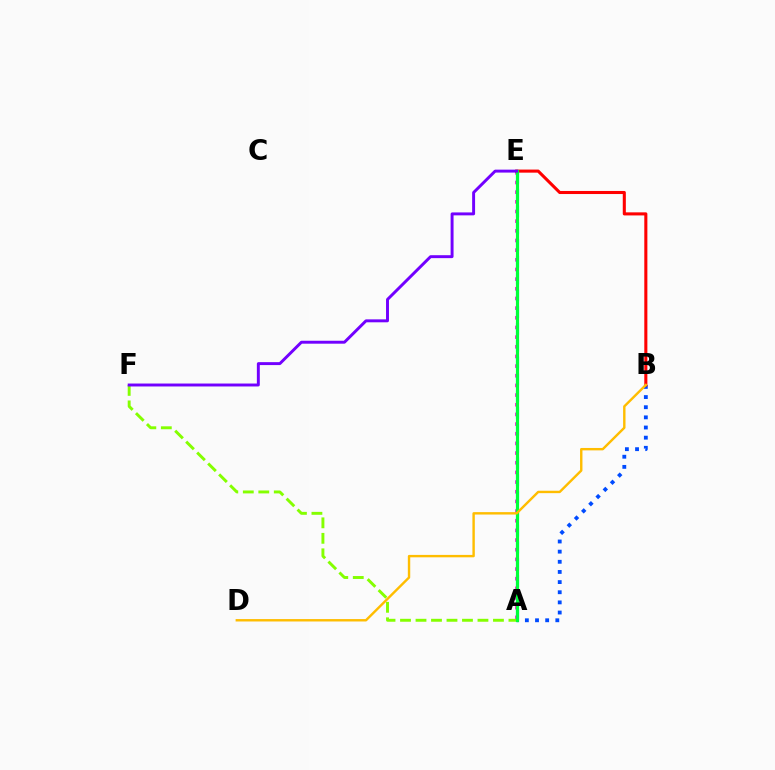{('A', 'B'): [{'color': '#004bff', 'line_style': 'dotted', 'thickness': 2.76}], ('A', 'E'): [{'color': '#ff00cf', 'line_style': 'dotted', 'thickness': 2.63}, {'color': '#00fff6', 'line_style': 'dashed', 'thickness': 2.28}, {'color': '#00ff39', 'line_style': 'solid', 'thickness': 2.28}], ('B', 'E'): [{'color': '#ff0000', 'line_style': 'solid', 'thickness': 2.21}], ('A', 'F'): [{'color': '#84ff00', 'line_style': 'dashed', 'thickness': 2.1}], ('B', 'D'): [{'color': '#ffbd00', 'line_style': 'solid', 'thickness': 1.73}], ('E', 'F'): [{'color': '#7200ff', 'line_style': 'solid', 'thickness': 2.11}]}